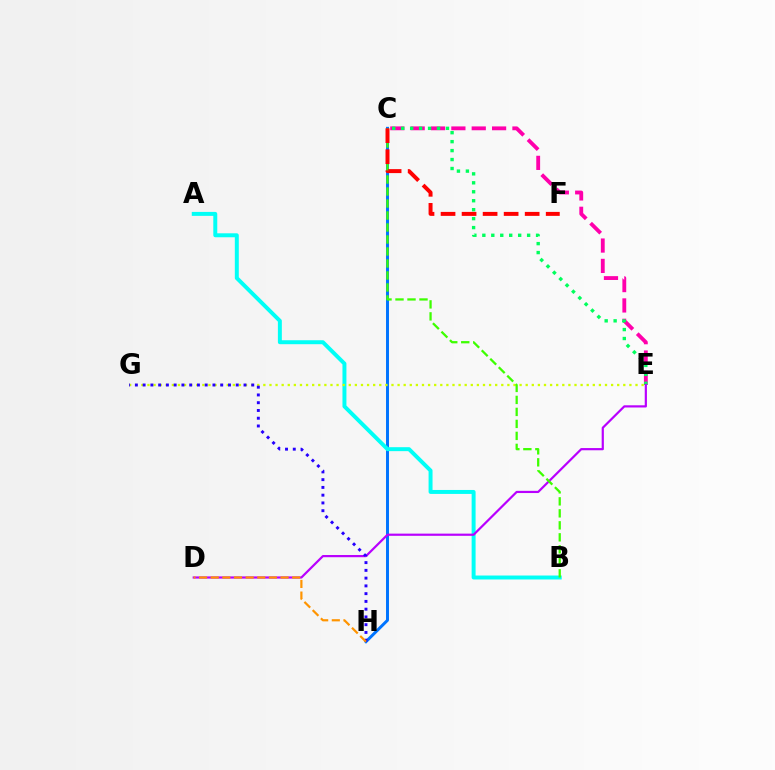{('C', 'E'): [{'color': '#ff00ac', 'line_style': 'dashed', 'thickness': 2.77}, {'color': '#00ff5c', 'line_style': 'dotted', 'thickness': 2.43}], ('C', 'H'): [{'color': '#0074ff', 'line_style': 'solid', 'thickness': 2.13}], ('A', 'B'): [{'color': '#00fff6', 'line_style': 'solid', 'thickness': 2.85}], ('E', 'G'): [{'color': '#d1ff00', 'line_style': 'dotted', 'thickness': 1.66}], ('D', 'E'): [{'color': '#b900ff', 'line_style': 'solid', 'thickness': 1.58}], ('B', 'C'): [{'color': '#3dff00', 'line_style': 'dashed', 'thickness': 1.63}], ('G', 'H'): [{'color': '#2500ff', 'line_style': 'dotted', 'thickness': 2.11}], ('D', 'H'): [{'color': '#ff9400', 'line_style': 'dashed', 'thickness': 1.58}], ('C', 'F'): [{'color': '#ff0000', 'line_style': 'dashed', 'thickness': 2.86}]}